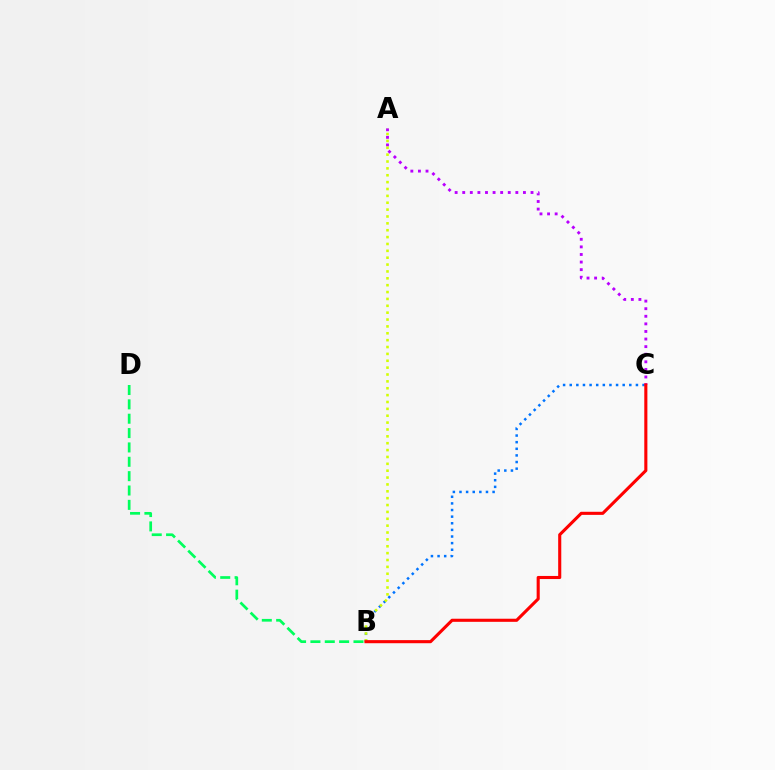{('B', 'C'): [{'color': '#0074ff', 'line_style': 'dotted', 'thickness': 1.8}, {'color': '#ff0000', 'line_style': 'solid', 'thickness': 2.23}], ('B', 'D'): [{'color': '#00ff5c', 'line_style': 'dashed', 'thickness': 1.95}], ('A', 'C'): [{'color': '#b900ff', 'line_style': 'dotted', 'thickness': 2.06}], ('A', 'B'): [{'color': '#d1ff00', 'line_style': 'dotted', 'thickness': 1.87}]}